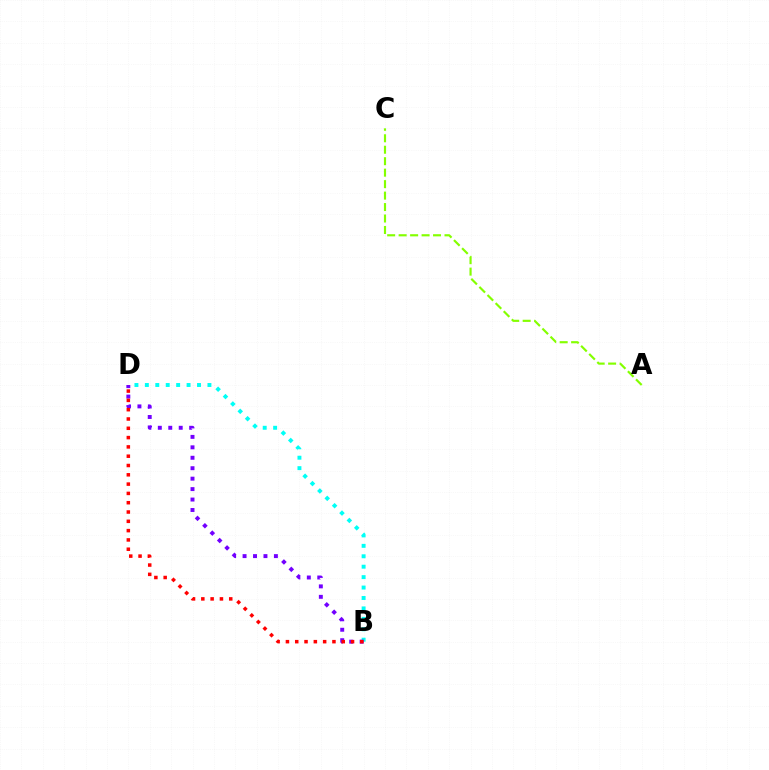{('B', 'D'): [{'color': '#00fff6', 'line_style': 'dotted', 'thickness': 2.83}, {'color': '#7200ff', 'line_style': 'dotted', 'thickness': 2.84}, {'color': '#ff0000', 'line_style': 'dotted', 'thickness': 2.53}], ('A', 'C'): [{'color': '#84ff00', 'line_style': 'dashed', 'thickness': 1.56}]}